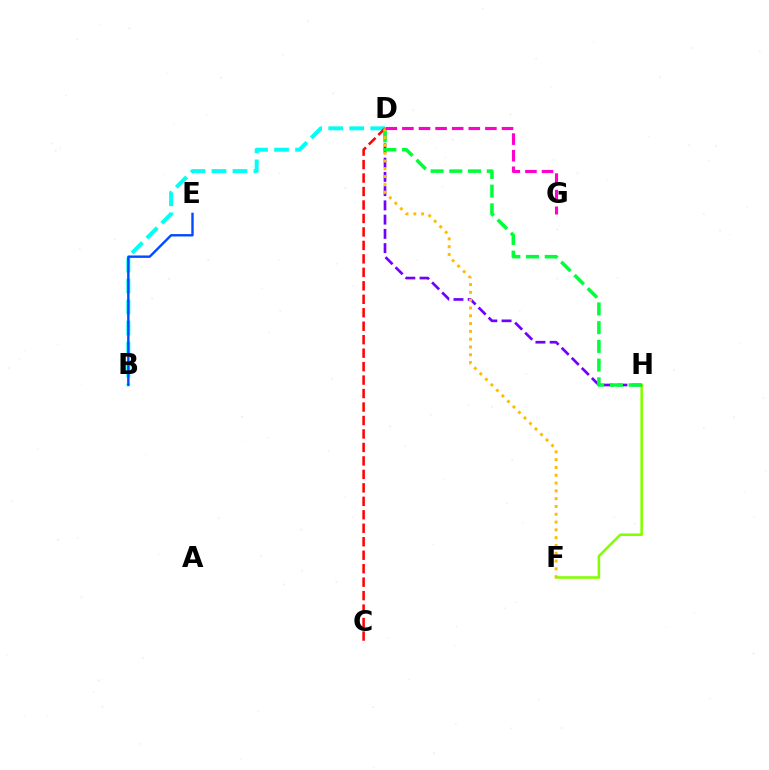{('B', 'D'): [{'color': '#00fff6', 'line_style': 'dashed', 'thickness': 2.85}], ('B', 'E'): [{'color': '#004bff', 'line_style': 'solid', 'thickness': 1.72}], ('F', 'H'): [{'color': '#84ff00', 'line_style': 'solid', 'thickness': 1.86}], ('C', 'D'): [{'color': '#ff0000', 'line_style': 'dashed', 'thickness': 1.83}], ('D', 'H'): [{'color': '#7200ff', 'line_style': 'dashed', 'thickness': 1.94}, {'color': '#00ff39', 'line_style': 'dashed', 'thickness': 2.54}], ('D', 'F'): [{'color': '#ffbd00', 'line_style': 'dotted', 'thickness': 2.12}], ('D', 'G'): [{'color': '#ff00cf', 'line_style': 'dashed', 'thickness': 2.26}]}